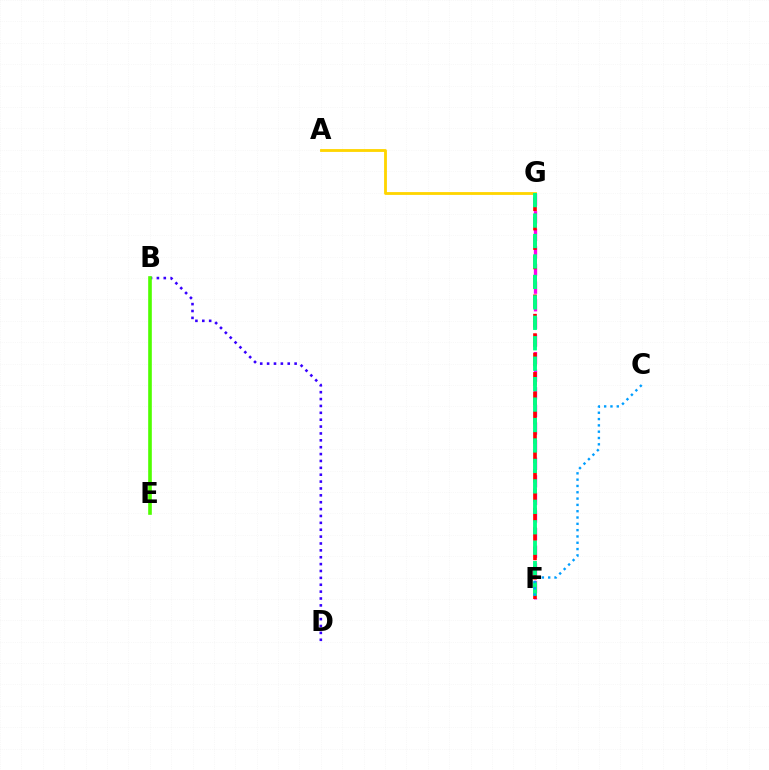{('A', 'G'): [{'color': '#ffd500', 'line_style': 'solid', 'thickness': 2.04}], ('F', 'G'): [{'color': '#ff00ed', 'line_style': 'dashed', 'thickness': 2.39}, {'color': '#ff0000', 'line_style': 'dashed', 'thickness': 2.64}, {'color': '#00ff86', 'line_style': 'dashed', 'thickness': 2.78}], ('B', 'D'): [{'color': '#3700ff', 'line_style': 'dotted', 'thickness': 1.87}], ('C', 'F'): [{'color': '#009eff', 'line_style': 'dotted', 'thickness': 1.72}], ('B', 'E'): [{'color': '#4fff00', 'line_style': 'solid', 'thickness': 2.61}]}